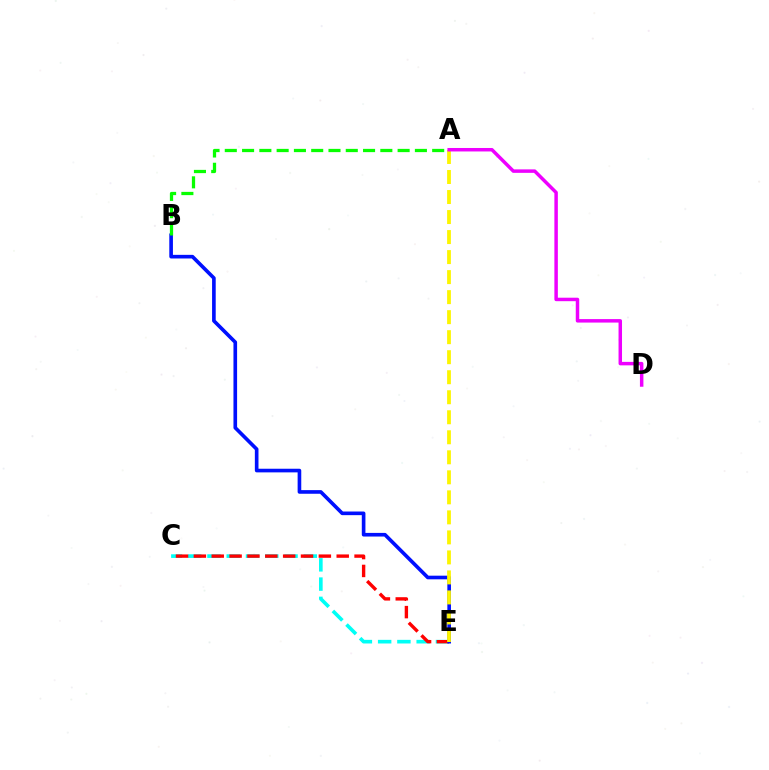{('C', 'E'): [{'color': '#00fff6', 'line_style': 'dashed', 'thickness': 2.62}, {'color': '#ff0000', 'line_style': 'dashed', 'thickness': 2.43}], ('B', 'E'): [{'color': '#0010ff', 'line_style': 'solid', 'thickness': 2.62}], ('A', 'E'): [{'color': '#fcf500', 'line_style': 'dashed', 'thickness': 2.72}], ('A', 'B'): [{'color': '#08ff00', 'line_style': 'dashed', 'thickness': 2.35}], ('A', 'D'): [{'color': '#ee00ff', 'line_style': 'solid', 'thickness': 2.5}]}